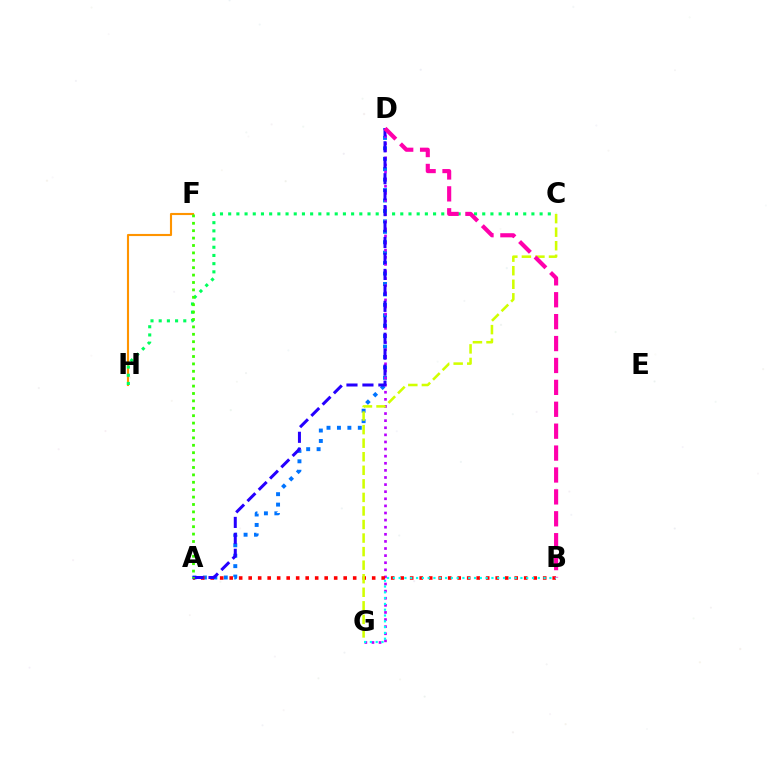{('F', 'H'): [{'color': '#ff9400', 'line_style': 'solid', 'thickness': 1.53}], ('A', 'D'): [{'color': '#0074ff', 'line_style': 'dotted', 'thickness': 2.83}, {'color': '#2500ff', 'line_style': 'dashed', 'thickness': 2.17}], ('C', 'H'): [{'color': '#00ff5c', 'line_style': 'dotted', 'thickness': 2.23}], ('D', 'G'): [{'color': '#b900ff', 'line_style': 'dotted', 'thickness': 1.93}], ('A', 'B'): [{'color': '#ff0000', 'line_style': 'dotted', 'thickness': 2.58}], ('C', 'G'): [{'color': '#d1ff00', 'line_style': 'dashed', 'thickness': 1.84}], ('A', 'F'): [{'color': '#3dff00', 'line_style': 'dotted', 'thickness': 2.01}], ('B', 'G'): [{'color': '#00fff6', 'line_style': 'dotted', 'thickness': 1.58}], ('B', 'D'): [{'color': '#ff00ac', 'line_style': 'dashed', 'thickness': 2.98}]}